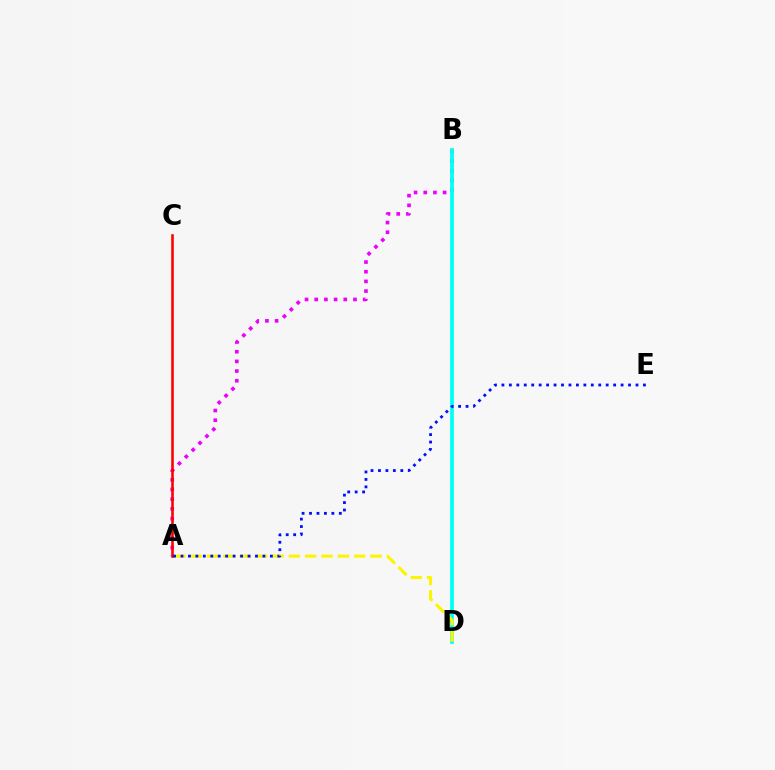{('B', 'D'): [{'color': '#08ff00', 'line_style': 'dashed', 'thickness': 1.55}, {'color': '#00fff6', 'line_style': 'solid', 'thickness': 2.67}], ('A', 'B'): [{'color': '#ee00ff', 'line_style': 'dotted', 'thickness': 2.63}], ('A', 'D'): [{'color': '#fcf500', 'line_style': 'dashed', 'thickness': 2.22}], ('A', 'C'): [{'color': '#ff0000', 'line_style': 'solid', 'thickness': 1.86}], ('A', 'E'): [{'color': '#0010ff', 'line_style': 'dotted', 'thickness': 2.02}]}